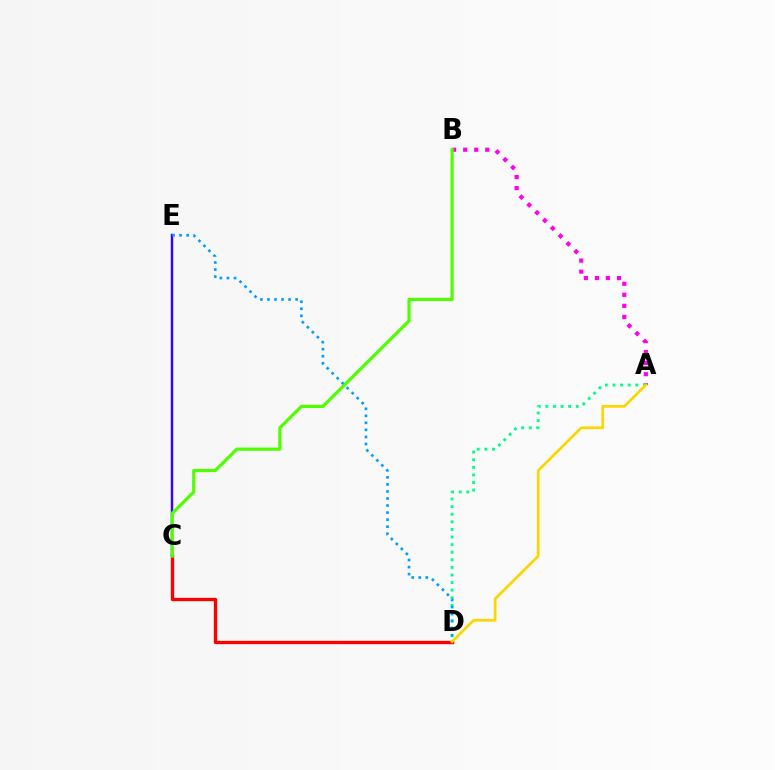{('C', 'D'): [{'color': '#ff0000', 'line_style': 'solid', 'thickness': 2.39}], ('C', 'E'): [{'color': '#3700ff', 'line_style': 'solid', 'thickness': 1.75}], ('A', 'B'): [{'color': '#ff00ed', 'line_style': 'dotted', 'thickness': 3.0}], ('A', 'D'): [{'color': '#00ff86', 'line_style': 'dotted', 'thickness': 2.06}, {'color': '#ffd500', 'line_style': 'solid', 'thickness': 1.95}], ('D', 'E'): [{'color': '#009eff', 'line_style': 'dotted', 'thickness': 1.91}], ('B', 'C'): [{'color': '#4fff00', 'line_style': 'solid', 'thickness': 2.3}]}